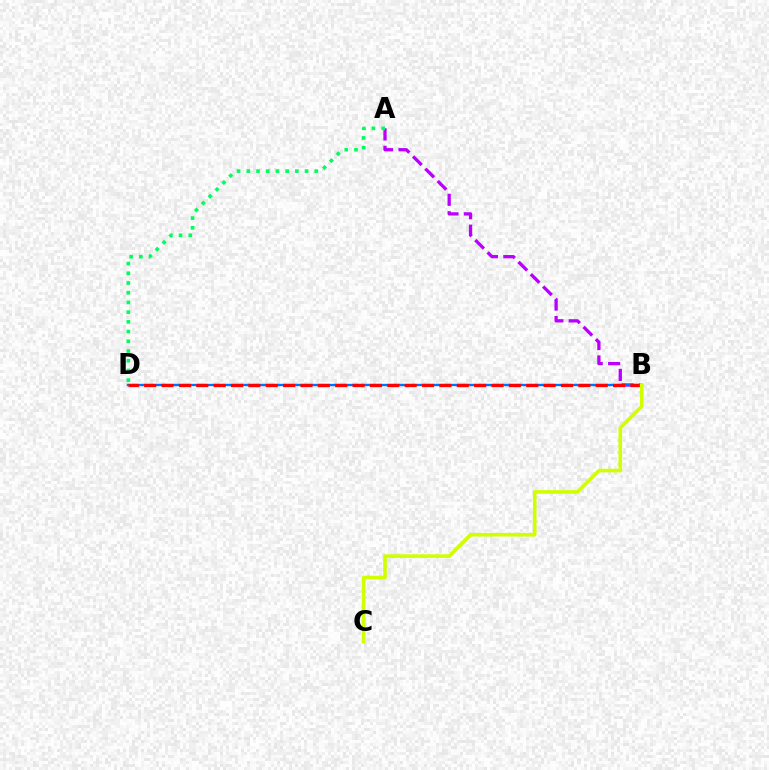{('A', 'B'): [{'color': '#b900ff', 'line_style': 'dashed', 'thickness': 2.37}], ('B', 'D'): [{'color': '#0074ff', 'line_style': 'solid', 'thickness': 1.69}, {'color': '#ff0000', 'line_style': 'dashed', 'thickness': 2.36}], ('A', 'D'): [{'color': '#00ff5c', 'line_style': 'dotted', 'thickness': 2.64}], ('B', 'C'): [{'color': '#d1ff00', 'line_style': 'solid', 'thickness': 2.61}]}